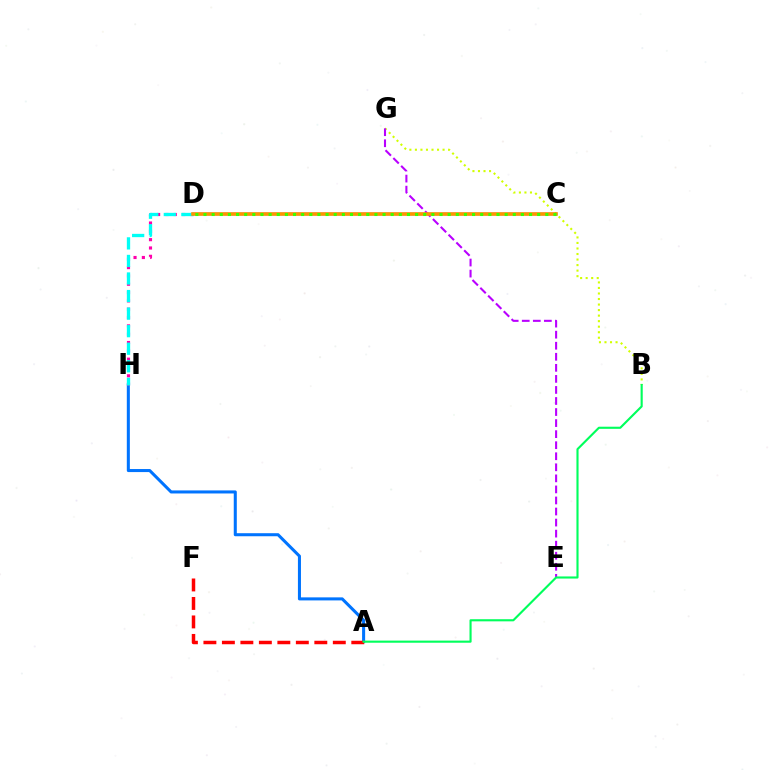{('A', 'H'): [{'color': '#0074ff', 'line_style': 'solid', 'thickness': 2.19}], ('B', 'G'): [{'color': '#d1ff00', 'line_style': 'dotted', 'thickness': 1.5}], ('C', 'D'): [{'color': '#2500ff', 'line_style': 'solid', 'thickness': 1.76}, {'color': '#ff9400', 'line_style': 'solid', 'thickness': 2.58}, {'color': '#3dff00', 'line_style': 'dotted', 'thickness': 2.21}], ('A', 'F'): [{'color': '#ff0000', 'line_style': 'dashed', 'thickness': 2.51}], ('E', 'G'): [{'color': '#b900ff', 'line_style': 'dashed', 'thickness': 1.5}], ('D', 'H'): [{'color': '#ff00ac', 'line_style': 'dotted', 'thickness': 2.26}, {'color': '#00fff6', 'line_style': 'dashed', 'thickness': 2.38}], ('A', 'B'): [{'color': '#00ff5c', 'line_style': 'solid', 'thickness': 1.53}]}